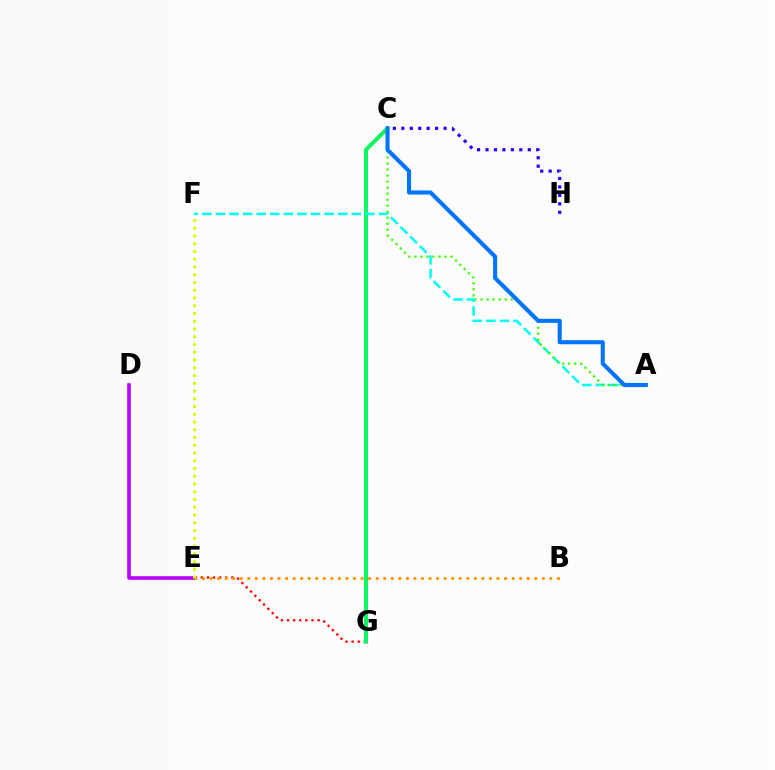{('C', 'G'): [{'color': '#ff00ac', 'line_style': 'solid', 'thickness': 2.41}, {'color': '#00ff5c', 'line_style': 'solid', 'thickness': 2.74}], ('E', 'G'): [{'color': '#ff0000', 'line_style': 'dotted', 'thickness': 1.66}], ('D', 'E'): [{'color': '#b900ff', 'line_style': 'solid', 'thickness': 2.59}], ('A', 'F'): [{'color': '#00fff6', 'line_style': 'dashed', 'thickness': 1.85}], ('B', 'E'): [{'color': '#ff9400', 'line_style': 'dotted', 'thickness': 2.05}], ('A', 'C'): [{'color': '#3dff00', 'line_style': 'dotted', 'thickness': 1.64}, {'color': '#0074ff', 'line_style': 'solid', 'thickness': 2.93}], ('E', 'F'): [{'color': '#d1ff00', 'line_style': 'dotted', 'thickness': 2.11}], ('C', 'H'): [{'color': '#2500ff', 'line_style': 'dotted', 'thickness': 2.3}]}